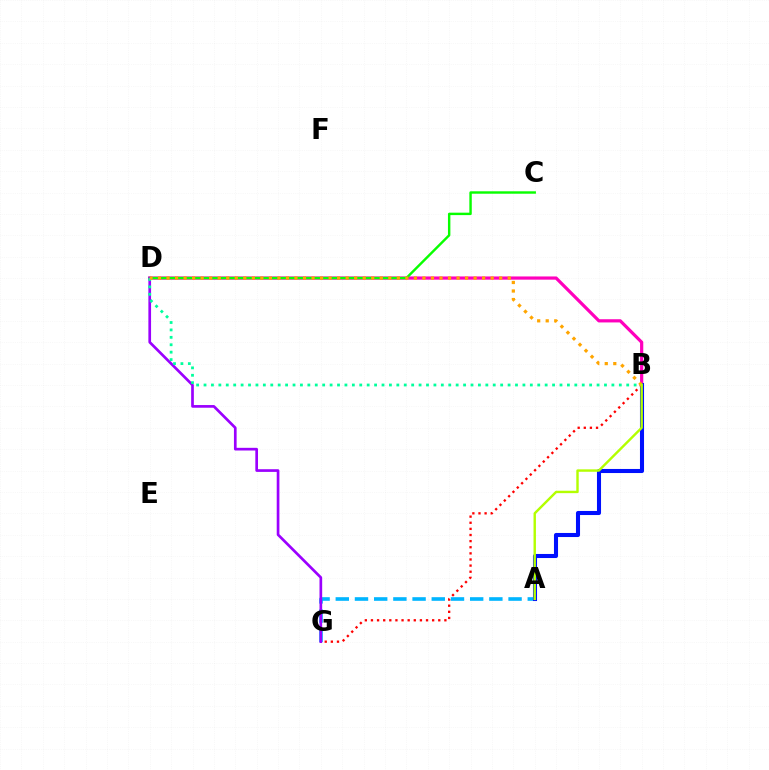{('B', 'D'): [{'color': '#ff00bd', 'line_style': 'solid', 'thickness': 2.31}, {'color': '#00ff9d', 'line_style': 'dotted', 'thickness': 2.01}, {'color': '#ffa500', 'line_style': 'dotted', 'thickness': 2.32}], ('C', 'D'): [{'color': '#08ff00', 'line_style': 'solid', 'thickness': 1.75}], ('A', 'G'): [{'color': '#00b5ff', 'line_style': 'dashed', 'thickness': 2.61}], ('D', 'G'): [{'color': '#9b00ff', 'line_style': 'solid', 'thickness': 1.93}], ('A', 'B'): [{'color': '#0010ff', 'line_style': 'solid', 'thickness': 2.93}, {'color': '#b3ff00', 'line_style': 'solid', 'thickness': 1.74}], ('B', 'G'): [{'color': '#ff0000', 'line_style': 'dotted', 'thickness': 1.66}]}